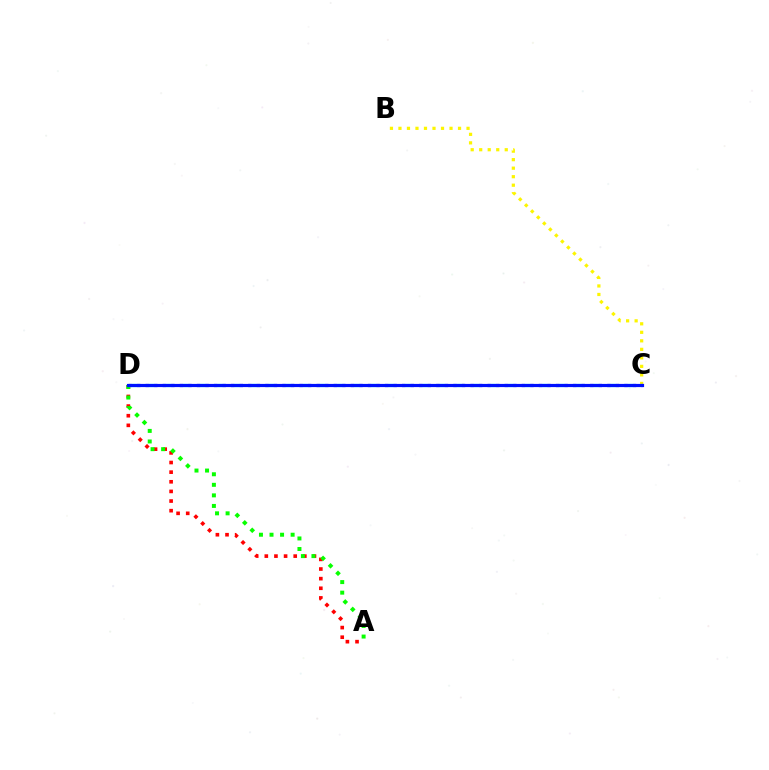{('B', 'C'): [{'color': '#fcf500', 'line_style': 'dotted', 'thickness': 2.31}], ('C', 'D'): [{'color': '#ee00ff', 'line_style': 'dotted', 'thickness': 2.32}, {'color': '#00fff6', 'line_style': 'dashed', 'thickness': 2.32}, {'color': '#0010ff', 'line_style': 'solid', 'thickness': 2.29}], ('A', 'D'): [{'color': '#ff0000', 'line_style': 'dotted', 'thickness': 2.62}, {'color': '#08ff00', 'line_style': 'dotted', 'thickness': 2.87}]}